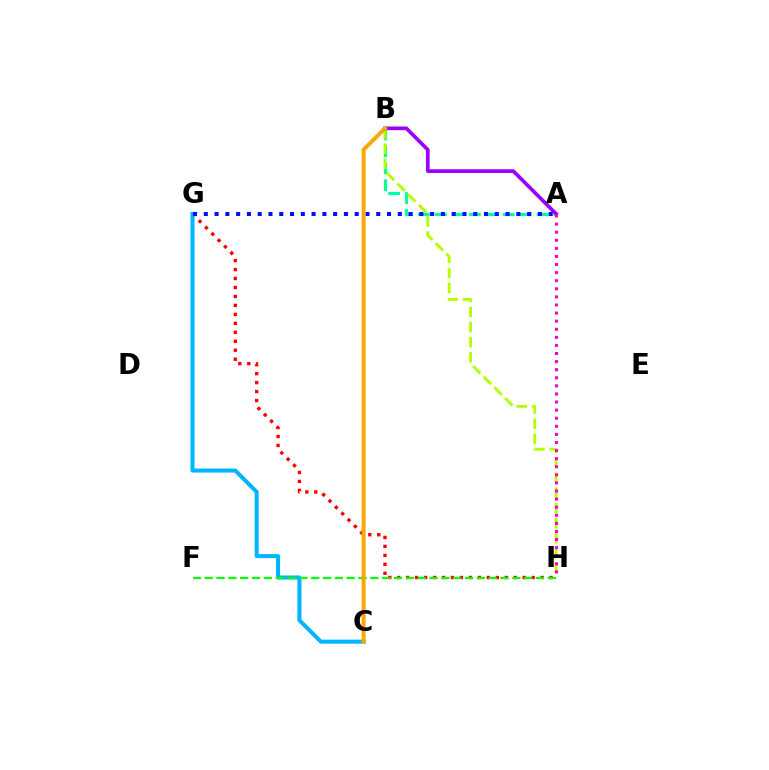{('G', 'H'): [{'color': '#ff0000', 'line_style': 'dotted', 'thickness': 2.44}], ('A', 'B'): [{'color': '#00ff9d', 'line_style': 'dashed', 'thickness': 2.3}, {'color': '#9b00ff', 'line_style': 'solid', 'thickness': 2.67}], ('C', 'G'): [{'color': '#00b5ff', 'line_style': 'solid', 'thickness': 2.92}], ('B', 'H'): [{'color': '#b3ff00', 'line_style': 'dashed', 'thickness': 2.05}], ('F', 'H'): [{'color': '#08ff00', 'line_style': 'dashed', 'thickness': 1.61}], ('A', 'G'): [{'color': '#0010ff', 'line_style': 'dotted', 'thickness': 2.93}], ('B', 'C'): [{'color': '#ffa500', 'line_style': 'solid', 'thickness': 2.82}], ('A', 'H'): [{'color': '#ff00bd', 'line_style': 'dotted', 'thickness': 2.2}]}